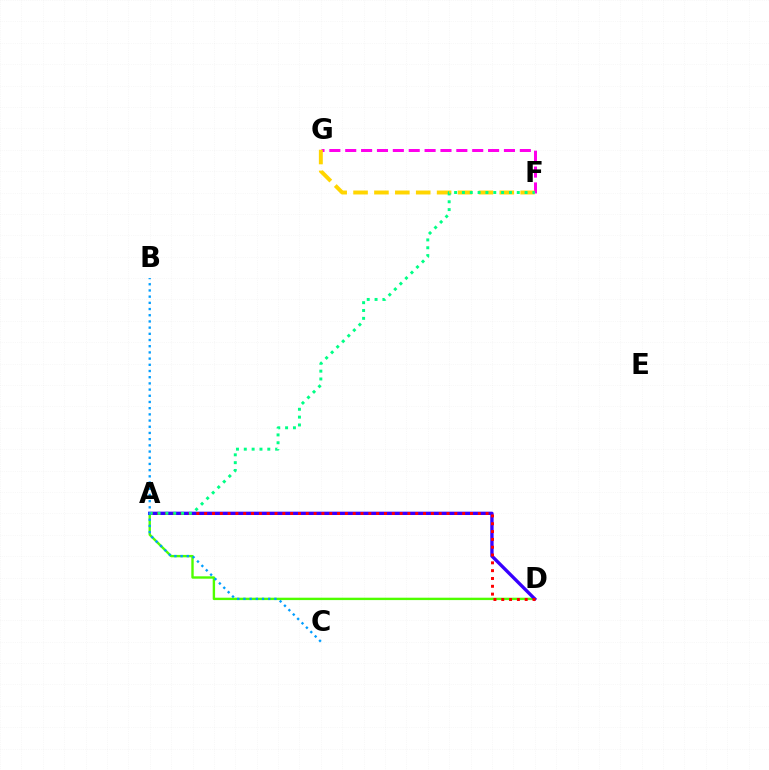{('F', 'G'): [{'color': '#ff00ed', 'line_style': 'dashed', 'thickness': 2.16}, {'color': '#ffd500', 'line_style': 'dashed', 'thickness': 2.84}], ('A', 'D'): [{'color': '#4fff00', 'line_style': 'solid', 'thickness': 1.72}, {'color': '#3700ff', 'line_style': 'solid', 'thickness': 2.4}, {'color': '#ff0000', 'line_style': 'dotted', 'thickness': 2.12}], ('A', 'F'): [{'color': '#00ff86', 'line_style': 'dotted', 'thickness': 2.13}], ('B', 'C'): [{'color': '#009eff', 'line_style': 'dotted', 'thickness': 1.68}]}